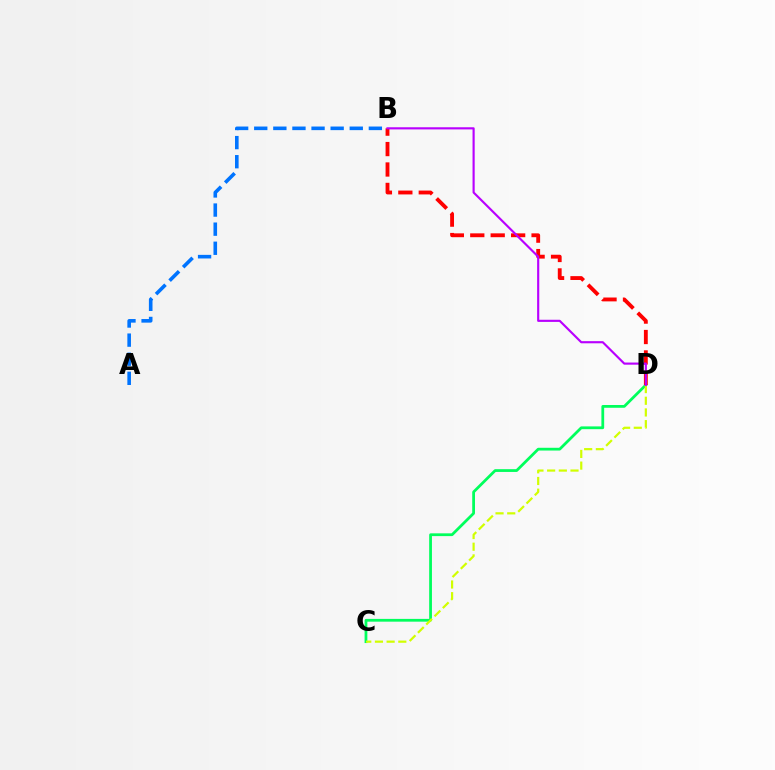{('C', 'D'): [{'color': '#00ff5c', 'line_style': 'solid', 'thickness': 1.99}, {'color': '#d1ff00', 'line_style': 'dashed', 'thickness': 1.59}], ('B', 'D'): [{'color': '#ff0000', 'line_style': 'dashed', 'thickness': 2.78}, {'color': '#b900ff', 'line_style': 'solid', 'thickness': 1.54}], ('A', 'B'): [{'color': '#0074ff', 'line_style': 'dashed', 'thickness': 2.6}]}